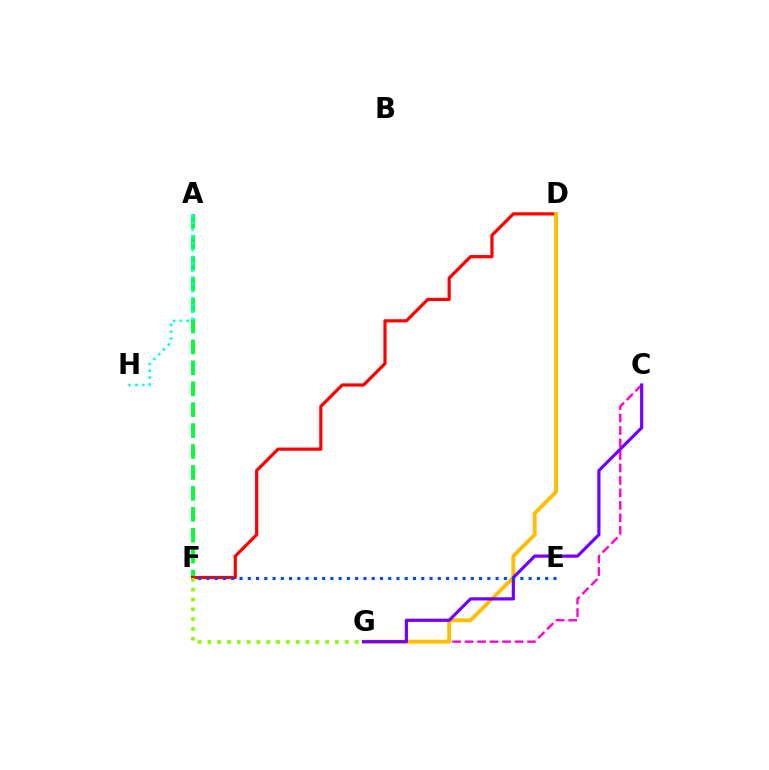{('A', 'F'): [{'color': '#00ff39', 'line_style': 'dashed', 'thickness': 2.84}], ('D', 'F'): [{'color': '#ff0000', 'line_style': 'solid', 'thickness': 2.3}], ('C', 'G'): [{'color': '#ff00cf', 'line_style': 'dashed', 'thickness': 1.7}, {'color': '#7200ff', 'line_style': 'solid', 'thickness': 2.28}], ('D', 'G'): [{'color': '#ffbd00', 'line_style': 'solid', 'thickness': 2.78}], ('A', 'H'): [{'color': '#00fff6', 'line_style': 'dotted', 'thickness': 1.86}], ('E', 'F'): [{'color': '#004bff', 'line_style': 'dotted', 'thickness': 2.24}], ('F', 'G'): [{'color': '#84ff00', 'line_style': 'dotted', 'thickness': 2.67}]}